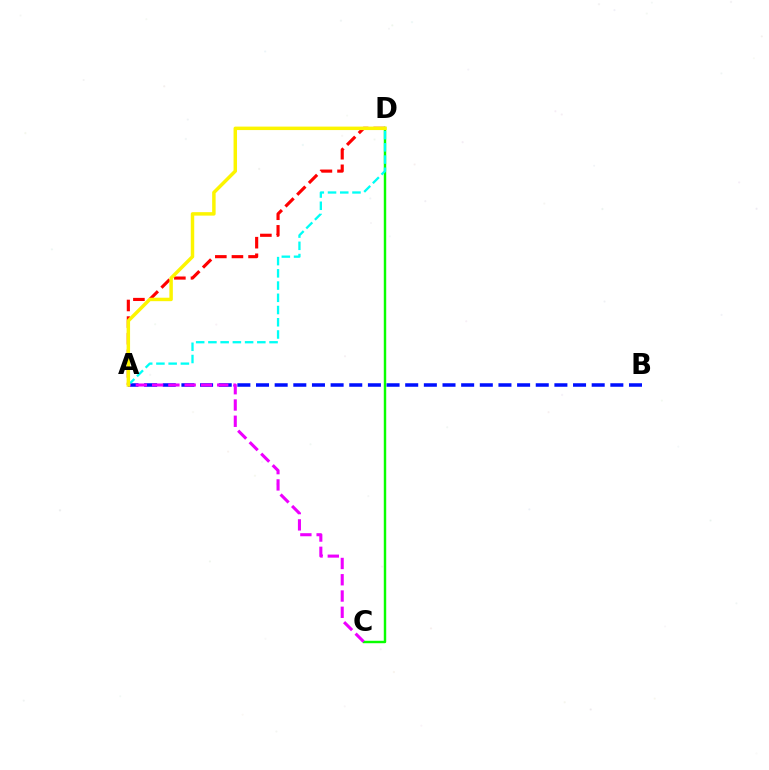{('C', 'D'): [{'color': '#08ff00', 'line_style': 'solid', 'thickness': 1.76}], ('A', 'B'): [{'color': '#0010ff', 'line_style': 'dashed', 'thickness': 2.53}], ('A', 'D'): [{'color': '#00fff6', 'line_style': 'dashed', 'thickness': 1.66}, {'color': '#ff0000', 'line_style': 'dashed', 'thickness': 2.26}, {'color': '#fcf500', 'line_style': 'solid', 'thickness': 2.49}], ('A', 'C'): [{'color': '#ee00ff', 'line_style': 'dashed', 'thickness': 2.21}]}